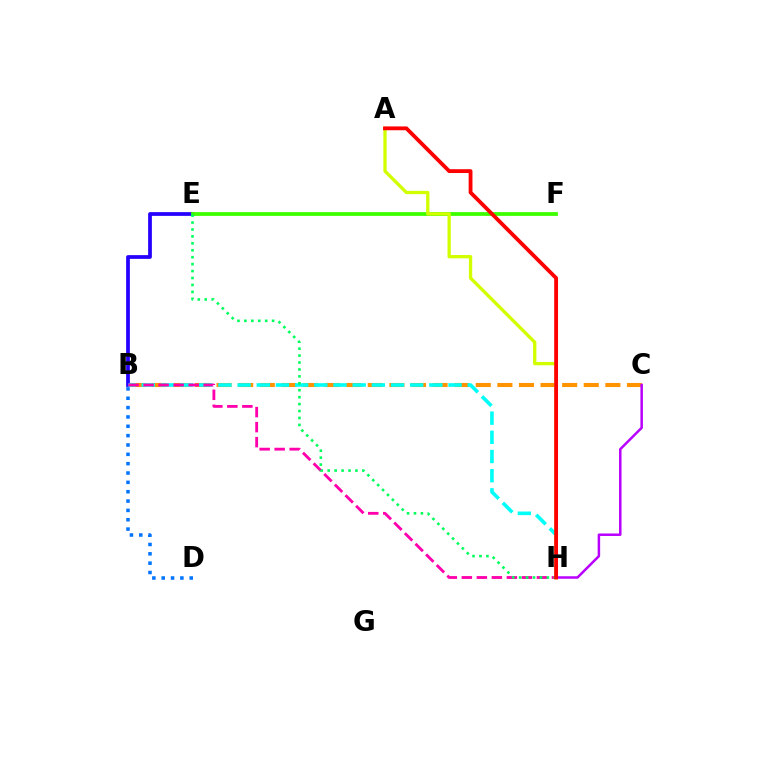{('B', 'C'): [{'color': '#ff9400', 'line_style': 'dashed', 'thickness': 2.93}], ('B', 'E'): [{'color': '#2500ff', 'line_style': 'solid', 'thickness': 2.69}], ('E', 'F'): [{'color': '#3dff00', 'line_style': 'solid', 'thickness': 2.73}], ('C', 'H'): [{'color': '#b900ff', 'line_style': 'solid', 'thickness': 1.8}], ('B', 'H'): [{'color': '#00fff6', 'line_style': 'dashed', 'thickness': 2.6}, {'color': '#ff00ac', 'line_style': 'dashed', 'thickness': 2.04}], ('A', 'H'): [{'color': '#d1ff00', 'line_style': 'solid', 'thickness': 2.38}, {'color': '#ff0000', 'line_style': 'solid', 'thickness': 2.75}], ('E', 'H'): [{'color': '#00ff5c', 'line_style': 'dotted', 'thickness': 1.88}], ('B', 'D'): [{'color': '#0074ff', 'line_style': 'dotted', 'thickness': 2.54}]}